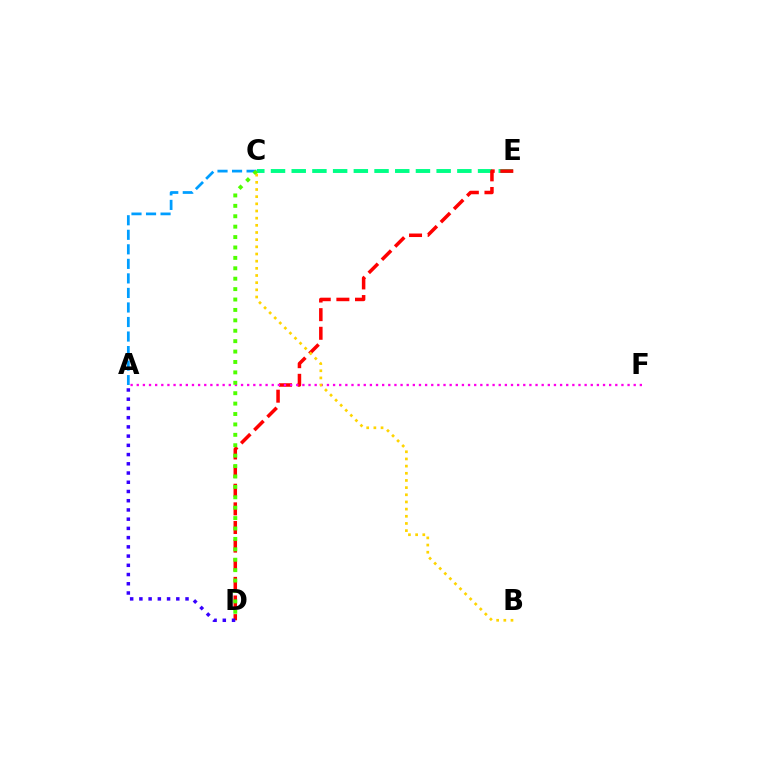{('C', 'E'): [{'color': '#00ff86', 'line_style': 'dashed', 'thickness': 2.81}], ('D', 'E'): [{'color': '#ff0000', 'line_style': 'dashed', 'thickness': 2.53}], ('A', 'F'): [{'color': '#ff00ed', 'line_style': 'dotted', 'thickness': 1.67}], ('A', 'C'): [{'color': '#009eff', 'line_style': 'dashed', 'thickness': 1.97}], ('C', 'D'): [{'color': '#4fff00', 'line_style': 'dotted', 'thickness': 2.83}], ('B', 'C'): [{'color': '#ffd500', 'line_style': 'dotted', 'thickness': 1.95}], ('A', 'D'): [{'color': '#3700ff', 'line_style': 'dotted', 'thickness': 2.51}]}